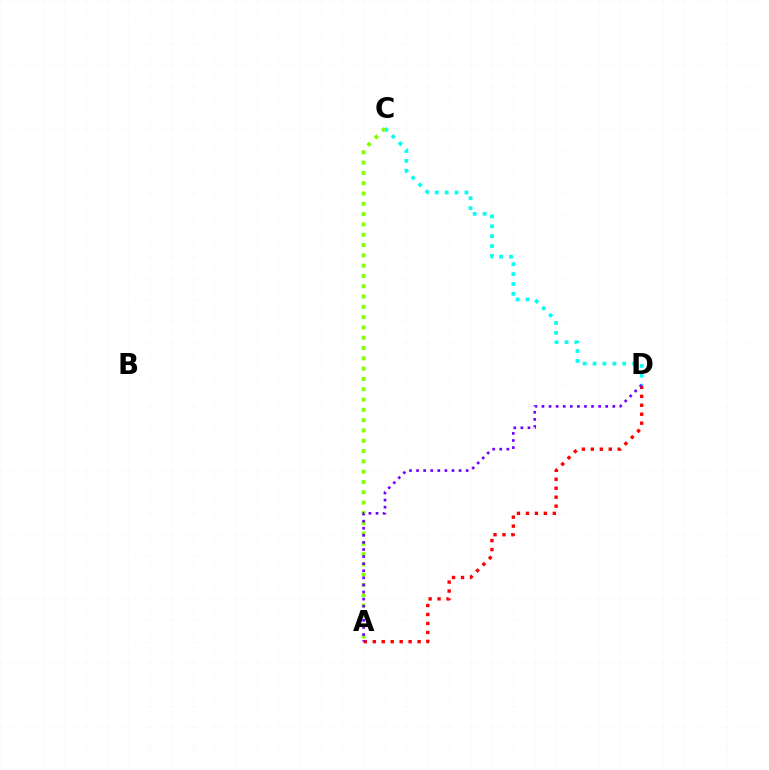{('C', 'D'): [{'color': '#00fff6', 'line_style': 'dotted', 'thickness': 2.69}], ('A', 'C'): [{'color': '#84ff00', 'line_style': 'dotted', 'thickness': 2.8}], ('A', 'D'): [{'color': '#ff0000', 'line_style': 'dotted', 'thickness': 2.44}, {'color': '#7200ff', 'line_style': 'dotted', 'thickness': 1.92}]}